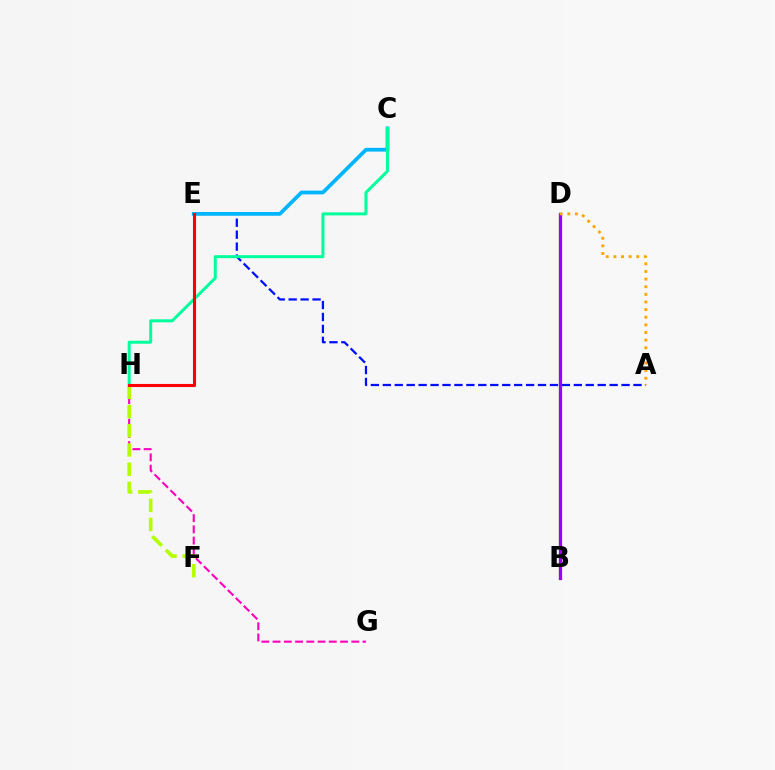{('G', 'H'): [{'color': '#ff00bd', 'line_style': 'dashed', 'thickness': 1.53}], ('A', 'E'): [{'color': '#0010ff', 'line_style': 'dashed', 'thickness': 1.62}], ('C', 'E'): [{'color': '#00b5ff', 'line_style': 'solid', 'thickness': 2.69}], ('B', 'D'): [{'color': '#08ff00', 'line_style': 'solid', 'thickness': 1.57}, {'color': '#9b00ff', 'line_style': 'solid', 'thickness': 2.34}], ('A', 'D'): [{'color': '#ffa500', 'line_style': 'dotted', 'thickness': 2.07}], ('F', 'H'): [{'color': '#b3ff00', 'line_style': 'dashed', 'thickness': 2.61}], ('C', 'H'): [{'color': '#00ff9d', 'line_style': 'solid', 'thickness': 2.17}], ('E', 'H'): [{'color': '#ff0000', 'line_style': 'solid', 'thickness': 2.22}]}